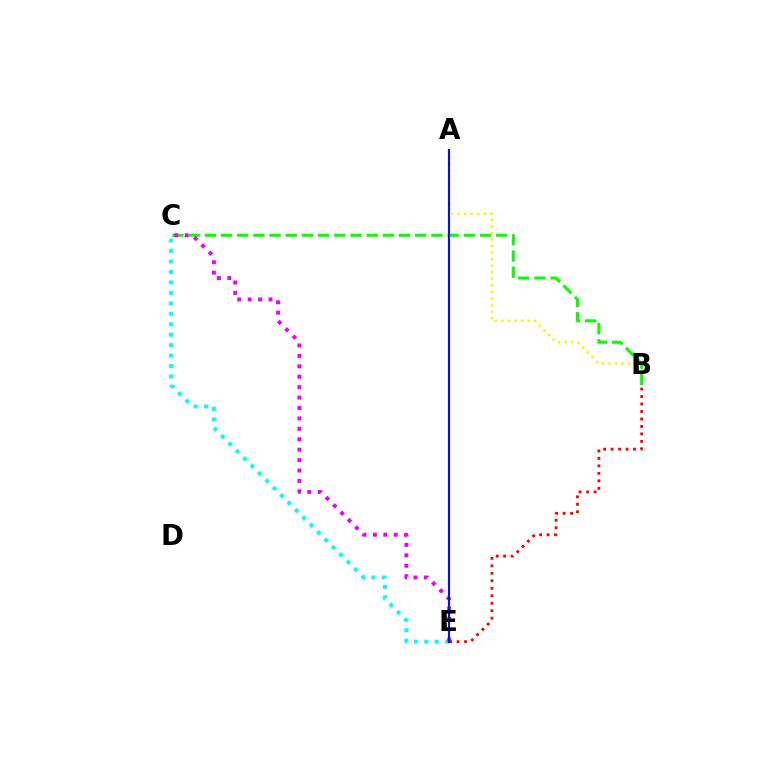{('A', 'B'): [{'color': '#fcf500', 'line_style': 'dotted', 'thickness': 1.78}], ('B', 'C'): [{'color': '#08ff00', 'line_style': 'dashed', 'thickness': 2.2}], ('C', 'E'): [{'color': '#00fff6', 'line_style': 'dotted', 'thickness': 2.84}, {'color': '#ee00ff', 'line_style': 'dotted', 'thickness': 2.83}], ('B', 'E'): [{'color': '#ff0000', 'line_style': 'dotted', 'thickness': 2.03}], ('A', 'E'): [{'color': '#0010ff', 'line_style': 'solid', 'thickness': 1.53}]}